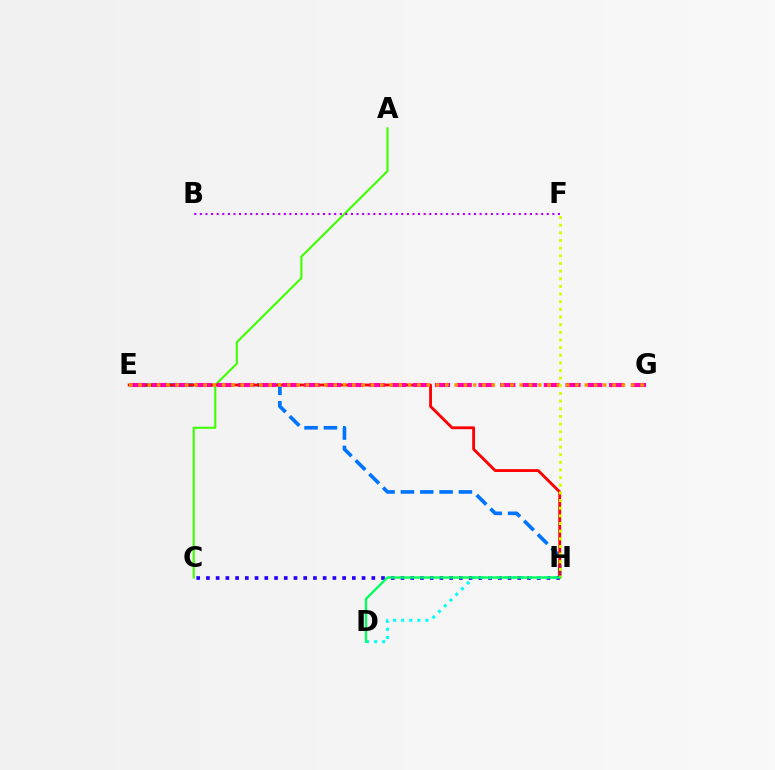{('A', 'C'): [{'color': '#3dff00', 'line_style': 'solid', 'thickness': 1.51}], ('E', 'H'): [{'color': '#0074ff', 'line_style': 'dashed', 'thickness': 2.63}, {'color': '#ff0000', 'line_style': 'solid', 'thickness': 2.04}], ('C', 'H'): [{'color': '#2500ff', 'line_style': 'dotted', 'thickness': 2.64}], ('E', 'G'): [{'color': '#ff00ac', 'line_style': 'dashed', 'thickness': 2.96}, {'color': '#ff9400', 'line_style': 'dotted', 'thickness': 2.53}], ('F', 'H'): [{'color': '#d1ff00', 'line_style': 'dotted', 'thickness': 2.08}], ('D', 'H'): [{'color': '#00fff6', 'line_style': 'dotted', 'thickness': 2.2}, {'color': '#00ff5c', 'line_style': 'solid', 'thickness': 1.68}], ('B', 'F'): [{'color': '#b900ff', 'line_style': 'dotted', 'thickness': 1.52}]}